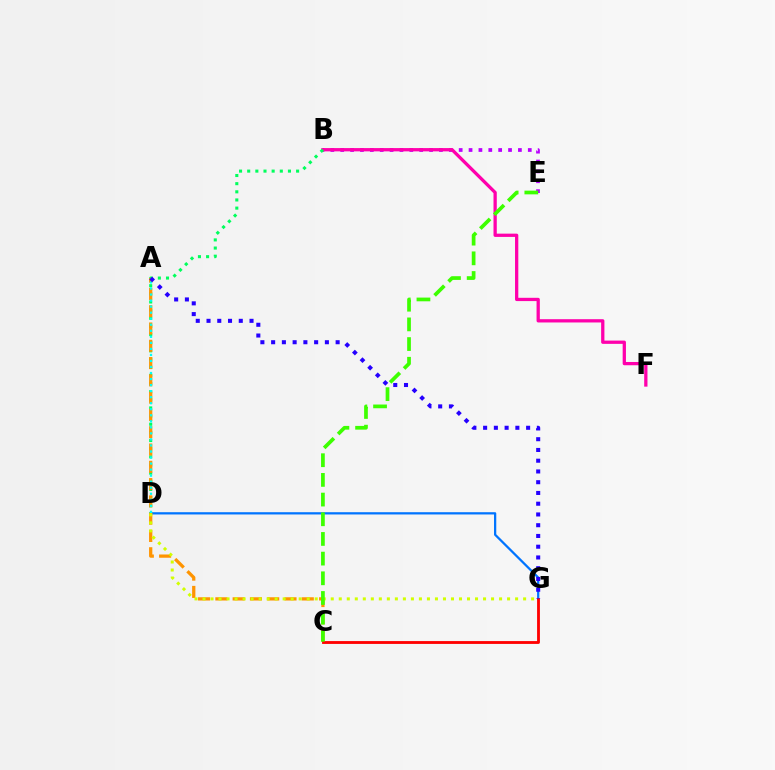{('B', 'E'): [{'color': '#b900ff', 'line_style': 'dotted', 'thickness': 2.68}], ('B', 'F'): [{'color': '#ff00ac', 'line_style': 'solid', 'thickness': 2.36}], ('D', 'G'): [{'color': '#0074ff', 'line_style': 'solid', 'thickness': 1.62}, {'color': '#d1ff00', 'line_style': 'dotted', 'thickness': 2.18}], ('B', 'D'): [{'color': '#00ff5c', 'line_style': 'dotted', 'thickness': 2.21}], ('A', 'C'): [{'color': '#ff9400', 'line_style': 'dashed', 'thickness': 2.35}], ('C', 'G'): [{'color': '#ff0000', 'line_style': 'solid', 'thickness': 2.04}], ('C', 'E'): [{'color': '#3dff00', 'line_style': 'dashed', 'thickness': 2.67}], ('A', 'D'): [{'color': '#00fff6', 'line_style': 'dotted', 'thickness': 1.64}], ('A', 'G'): [{'color': '#2500ff', 'line_style': 'dotted', 'thickness': 2.92}]}